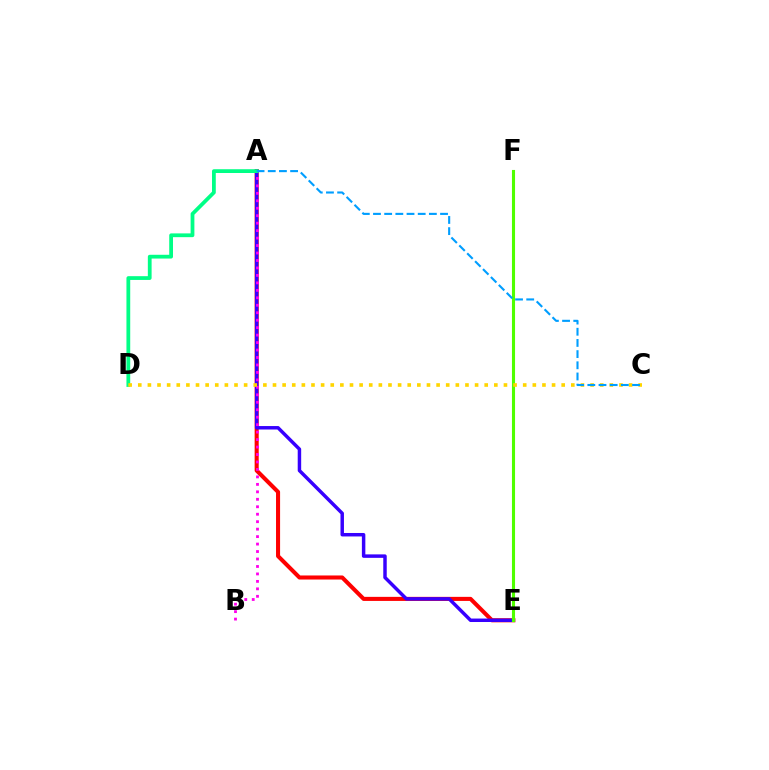{('A', 'E'): [{'color': '#ff0000', 'line_style': 'solid', 'thickness': 2.93}, {'color': '#3700ff', 'line_style': 'solid', 'thickness': 2.49}], ('A', 'B'): [{'color': '#ff00ed', 'line_style': 'dotted', 'thickness': 2.03}], ('A', 'D'): [{'color': '#00ff86', 'line_style': 'solid', 'thickness': 2.72}], ('E', 'F'): [{'color': '#4fff00', 'line_style': 'solid', 'thickness': 2.23}], ('C', 'D'): [{'color': '#ffd500', 'line_style': 'dotted', 'thickness': 2.61}], ('A', 'C'): [{'color': '#009eff', 'line_style': 'dashed', 'thickness': 1.52}]}